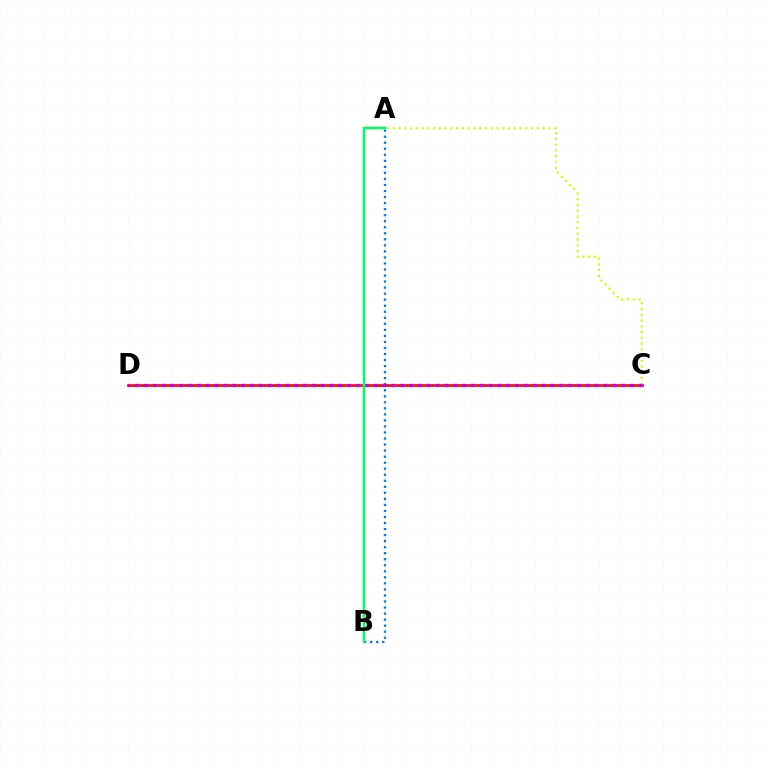{('A', 'B'): [{'color': '#0074ff', 'line_style': 'dotted', 'thickness': 1.64}, {'color': '#00ff5c', 'line_style': 'solid', 'thickness': 1.78}], ('C', 'D'): [{'color': '#ff0000', 'line_style': 'solid', 'thickness': 1.89}, {'color': '#b900ff', 'line_style': 'dotted', 'thickness': 2.4}], ('A', 'C'): [{'color': '#d1ff00', 'line_style': 'dotted', 'thickness': 1.57}]}